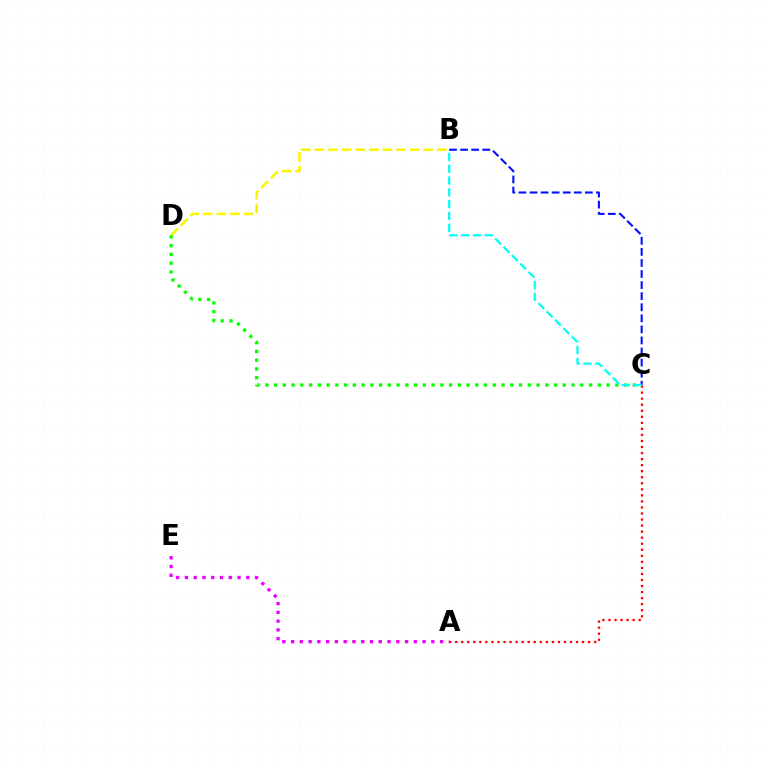{('A', 'C'): [{'color': '#ff0000', 'line_style': 'dotted', 'thickness': 1.64}], ('B', 'C'): [{'color': '#0010ff', 'line_style': 'dashed', 'thickness': 1.5}, {'color': '#00fff6', 'line_style': 'dashed', 'thickness': 1.6}], ('B', 'D'): [{'color': '#fcf500', 'line_style': 'dashed', 'thickness': 1.85}], ('A', 'E'): [{'color': '#ee00ff', 'line_style': 'dotted', 'thickness': 2.38}], ('C', 'D'): [{'color': '#08ff00', 'line_style': 'dotted', 'thickness': 2.38}]}